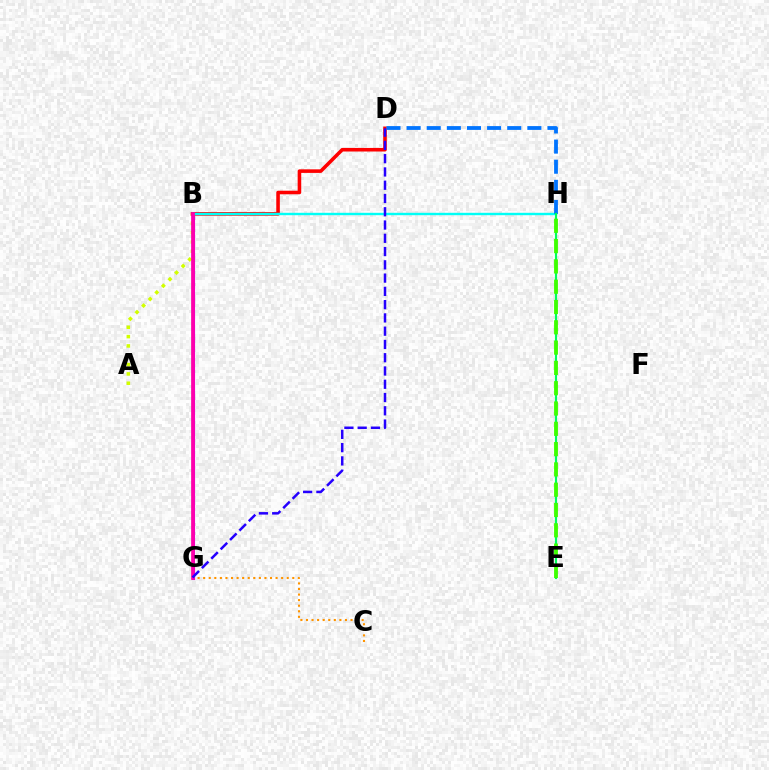{('C', 'G'): [{'color': '#ff9400', 'line_style': 'dotted', 'thickness': 1.51}], ('A', 'B'): [{'color': '#d1ff00', 'line_style': 'dotted', 'thickness': 2.53}], ('B', 'G'): [{'color': '#b900ff', 'line_style': 'solid', 'thickness': 2.25}, {'color': '#ff00ac', 'line_style': 'solid', 'thickness': 2.67}], ('B', 'D'): [{'color': '#ff0000', 'line_style': 'solid', 'thickness': 2.57}], ('B', 'H'): [{'color': '#00fff6', 'line_style': 'solid', 'thickness': 1.73}], ('D', 'H'): [{'color': '#0074ff', 'line_style': 'dashed', 'thickness': 2.73}], ('E', 'H'): [{'color': '#00ff5c', 'line_style': 'solid', 'thickness': 1.55}, {'color': '#3dff00', 'line_style': 'dashed', 'thickness': 2.76}], ('D', 'G'): [{'color': '#2500ff', 'line_style': 'dashed', 'thickness': 1.8}]}